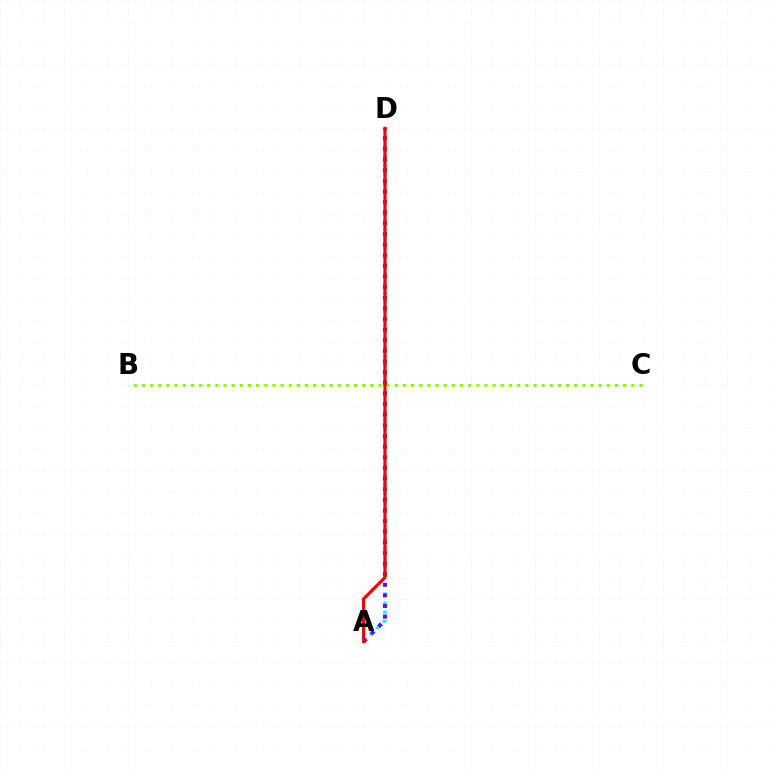{('A', 'D'): [{'color': '#00fff6', 'line_style': 'dotted', 'thickness': 2.48}, {'color': '#7200ff', 'line_style': 'dotted', 'thickness': 2.89}, {'color': '#ff0000', 'line_style': 'solid', 'thickness': 2.3}], ('B', 'C'): [{'color': '#84ff00', 'line_style': 'dotted', 'thickness': 2.22}]}